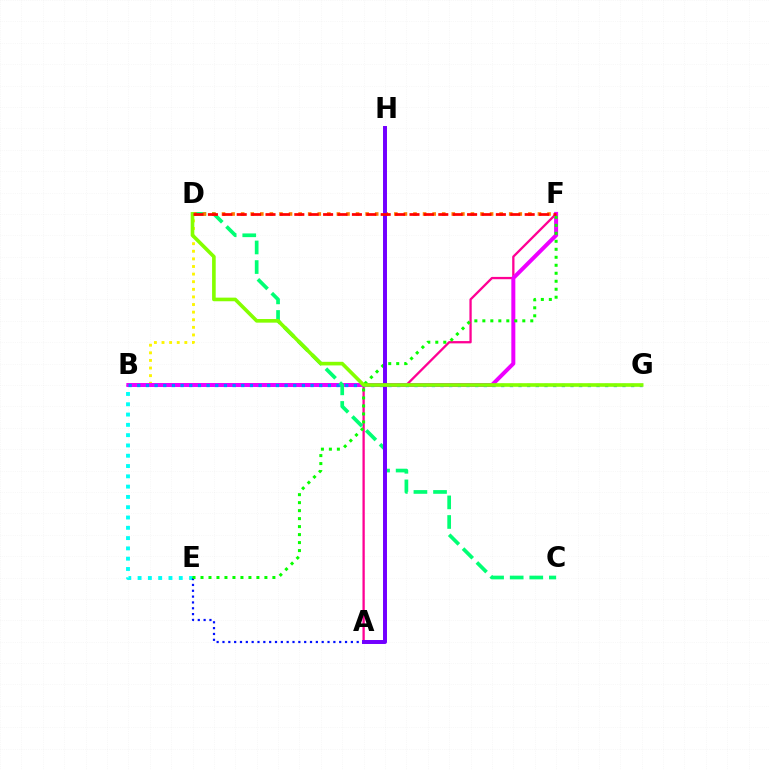{('B', 'D'): [{'color': '#fcf500', 'line_style': 'dotted', 'thickness': 2.07}], ('B', 'E'): [{'color': '#00fff6', 'line_style': 'dotted', 'thickness': 2.8}], ('A', 'F'): [{'color': '#ff0094', 'line_style': 'solid', 'thickness': 1.66}], ('B', 'F'): [{'color': '#ee00ff', 'line_style': 'solid', 'thickness': 2.87}], ('B', 'G'): [{'color': '#008cff', 'line_style': 'dotted', 'thickness': 2.35}], ('C', 'D'): [{'color': '#00ff74', 'line_style': 'dashed', 'thickness': 2.66}], ('A', 'E'): [{'color': '#0010ff', 'line_style': 'dotted', 'thickness': 1.59}], ('D', 'F'): [{'color': '#ff7c00', 'line_style': 'dotted', 'thickness': 2.6}, {'color': '#ff0000', 'line_style': 'dashed', 'thickness': 1.96}], ('E', 'F'): [{'color': '#08ff00', 'line_style': 'dotted', 'thickness': 2.17}], ('A', 'H'): [{'color': '#7200ff', 'line_style': 'solid', 'thickness': 2.86}], ('D', 'G'): [{'color': '#84ff00', 'line_style': 'solid', 'thickness': 2.61}]}